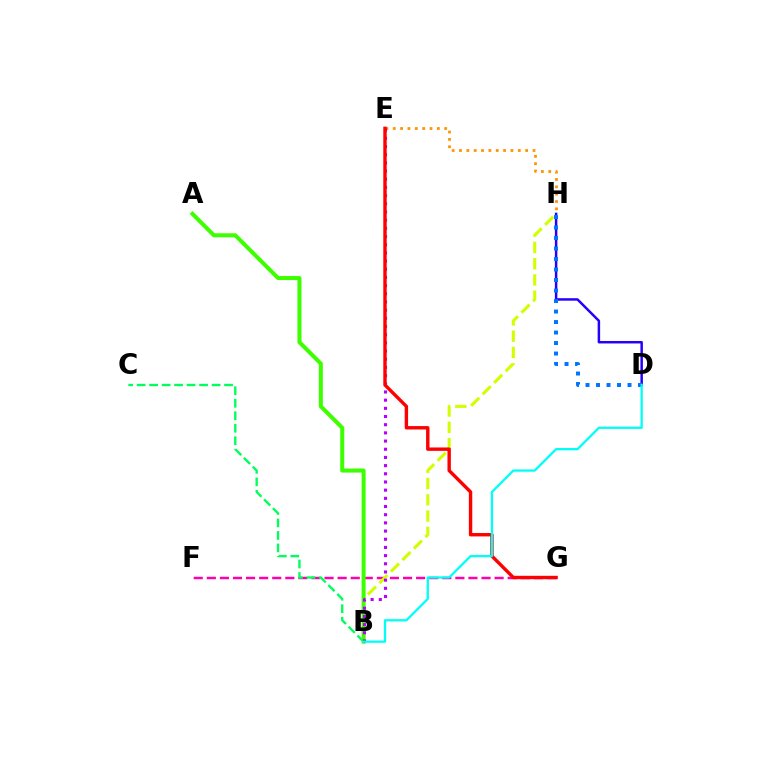{('D', 'H'): [{'color': '#2500ff', 'line_style': 'solid', 'thickness': 1.78}, {'color': '#0074ff', 'line_style': 'dotted', 'thickness': 2.85}], ('F', 'G'): [{'color': '#ff00ac', 'line_style': 'dashed', 'thickness': 1.78}], ('B', 'C'): [{'color': '#00ff5c', 'line_style': 'dashed', 'thickness': 1.7}], ('E', 'H'): [{'color': '#ff9400', 'line_style': 'dotted', 'thickness': 2.0}], ('B', 'H'): [{'color': '#d1ff00', 'line_style': 'dashed', 'thickness': 2.21}], ('A', 'B'): [{'color': '#3dff00', 'line_style': 'solid', 'thickness': 2.9}], ('B', 'E'): [{'color': '#b900ff', 'line_style': 'dotted', 'thickness': 2.22}], ('E', 'G'): [{'color': '#ff0000', 'line_style': 'solid', 'thickness': 2.44}], ('B', 'D'): [{'color': '#00fff6', 'line_style': 'solid', 'thickness': 1.65}]}